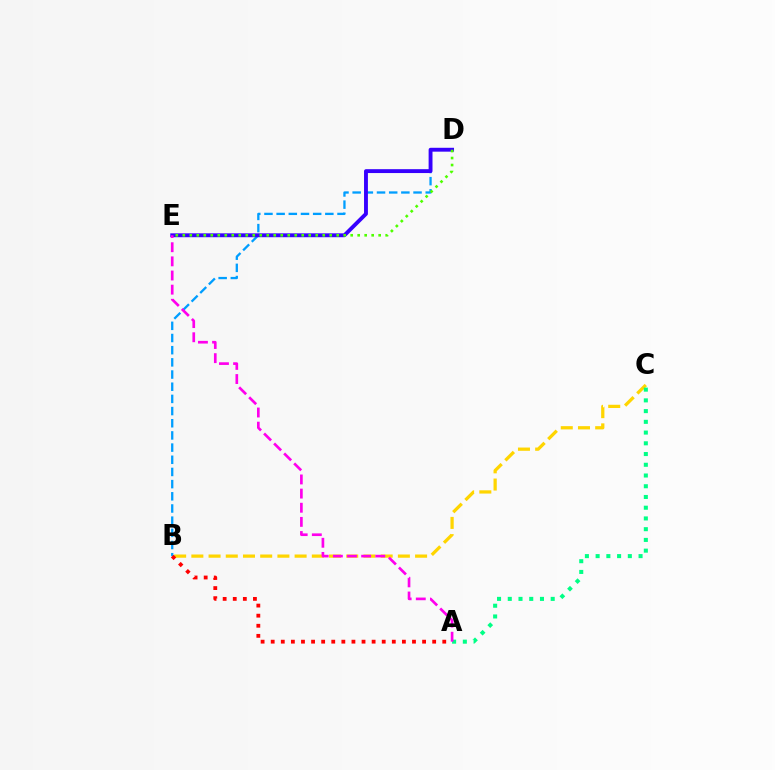{('B', 'C'): [{'color': '#ffd500', 'line_style': 'dashed', 'thickness': 2.34}], ('B', 'D'): [{'color': '#009eff', 'line_style': 'dashed', 'thickness': 1.65}], ('D', 'E'): [{'color': '#3700ff', 'line_style': 'solid', 'thickness': 2.79}, {'color': '#4fff00', 'line_style': 'dotted', 'thickness': 1.9}], ('A', 'B'): [{'color': '#ff0000', 'line_style': 'dotted', 'thickness': 2.74}], ('A', 'C'): [{'color': '#00ff86', 'line_style': 'dotted', 'thickness': 2.92}], ('A', 'E'): [{'color': '#ff00ed', 'line_style': 'dashed', 'thickness': 1.92}]}